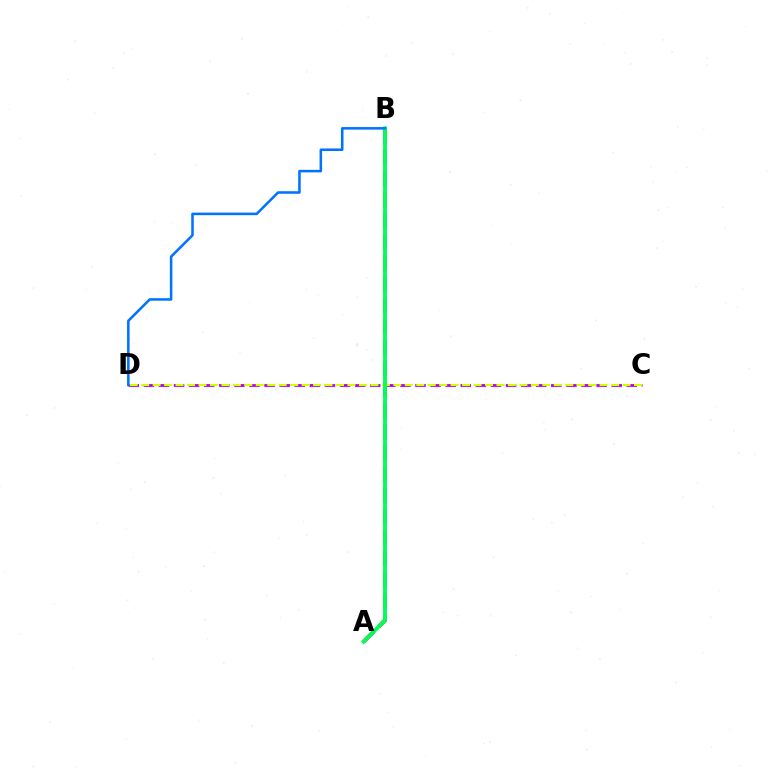{('C', 'D'): [{'color': '#b900ff', 'line_style': 'dashed', 'thickness': 2.05}, {'color': '#d1ff00', 'line_style': 'dashed', 'thickness': 1.56}], ('A', 'B'): [{'color': '#ff0000', 'line_style': 'dashed', 'thickness': 2.87}, {'color': '#00ff5c', 'line_style': 'solid', 'thickness': 2.79}], ('B', 'D'): [{'color': '#0074ff', 'line_style': 'solid', 'thickness': 1.84}]}